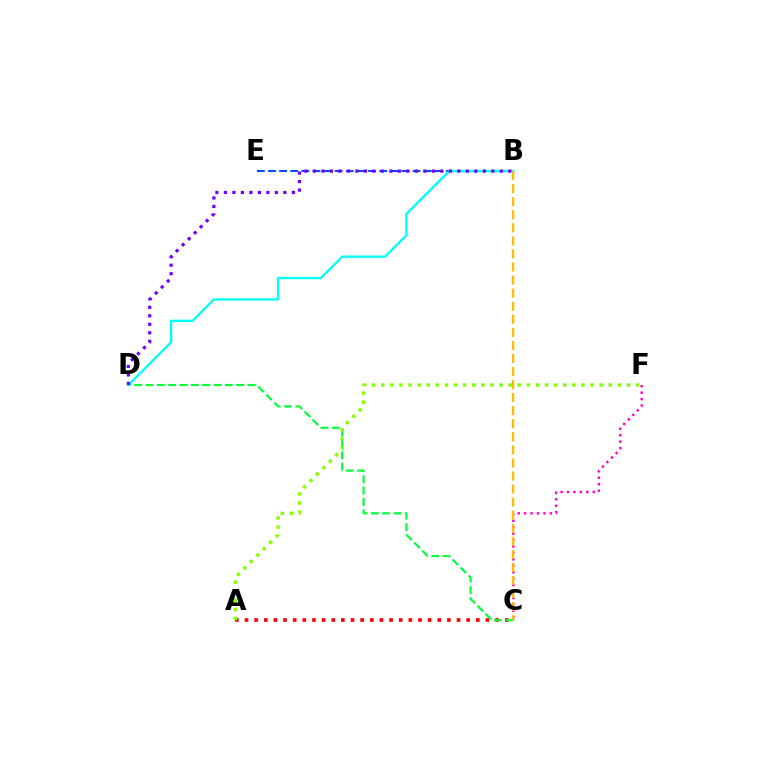{('B', 'E'): [{'color': '#004bff', 'line_style': 'dashed', 'thickness': 1.51}], ('A', 'C'): [{'color': '#ff0000', 'line_style': 'dotted', 'thickness': 2.62}], ('C', 'F'): [{'color': '#ff00cf', 'line_style': 'dotted', 'thickness': 1.75}], ('C', 'D'): [{'color': '#00ff39', 'line_style': 'dashed', 'thickness': 1.54}], ('B', 'D'): [{'color': '#00fff6', 'line_style': 'solid', 'thickness': 1.67}, {'color': '#7200ff', 'line_style': 'dotted', 'thickness': 2.31}], ('A', 'F'): [{'color': '#84ff00', 'line_style': 'dotted', 'thickness': 2.47}], ('B', 'C'): [{'color': '#ffbd00', 'line_style': 'dashed', 'thickness': 1.77}]}